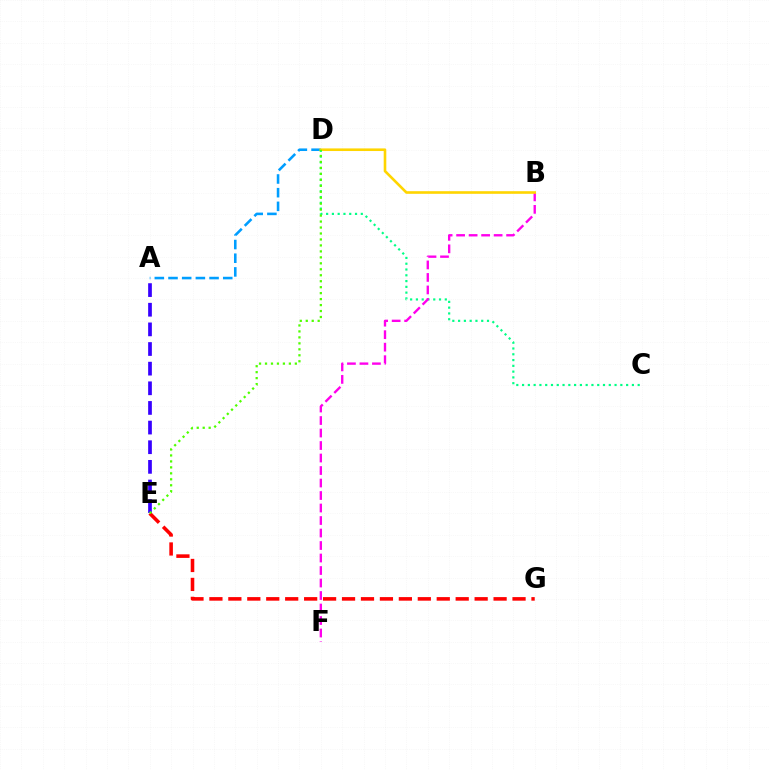{('A', 'E'): [{'color': '#3700ff', 'line_style': 'dashed', 'thickness': 2.67}], ('C', 'D'): [{'color': '#00ff86', 'line_style': 'dotted', 'thickness': 1.57}], ('E', 'G'): [{'color': '#ff0000', 'line_style': 'dashed', 'thickness': 2.57}], ('A', 'D'): [{'color': '#009eff', 'line_style': 'dashed', 'thickness': 1.86}], ('B', 'F'): [{'color': '#ff00ed', 'line_style': 'dashed', 'thickness': 1.7}], ('B', 'D'): [{'color': '#ffd500', 'line_style': 'solid', 'thickness': 1.89}], ('D', 'E'): [{'color': '#4fff00', 'line_style': 'dotted', 'thickness': 1.62}]}